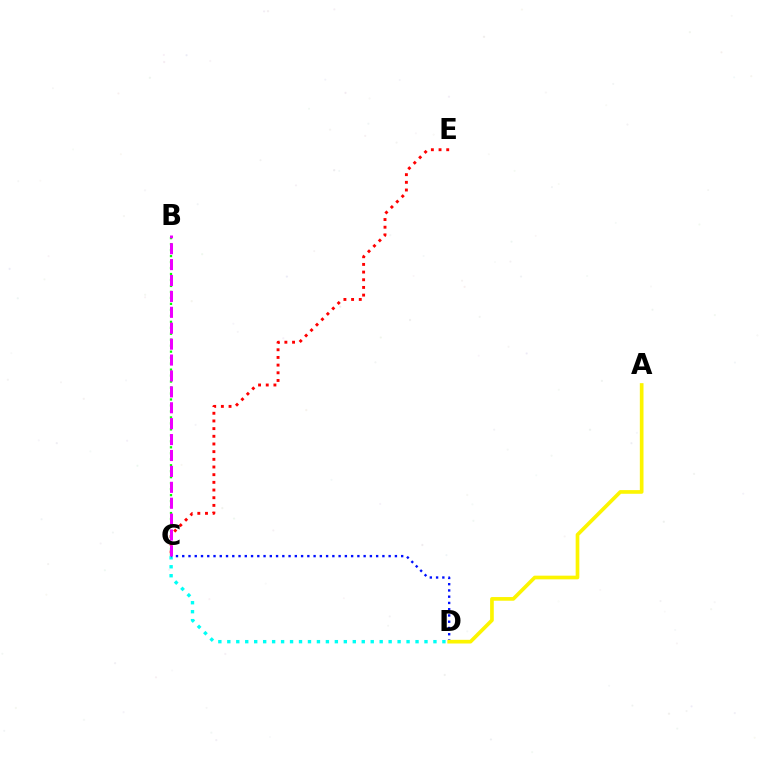{('C', 'E'): [{'color': '#ff0000', 'line_style': 'dotted', 'thickness': 2.09}], ('C', 'D'): [{'color': '#00fff6', 'line_style': 'dotted', 'thickness': 2.44}, {'color': '#0010ff', 'line_style': 'dotted', 'thickness': 1.7}], ('A', 'D'): [{'color': '#fcf500', 'line_style': 'solid', 'thickness': 2.64}], ('B', 'C'): [{'color': '#08ff00', 'line_style': 'dotted', 'thickness': 1.62}, {'color': '#ee00ff', 'line_style': 'dashed', 'thickness': 2.16}]}